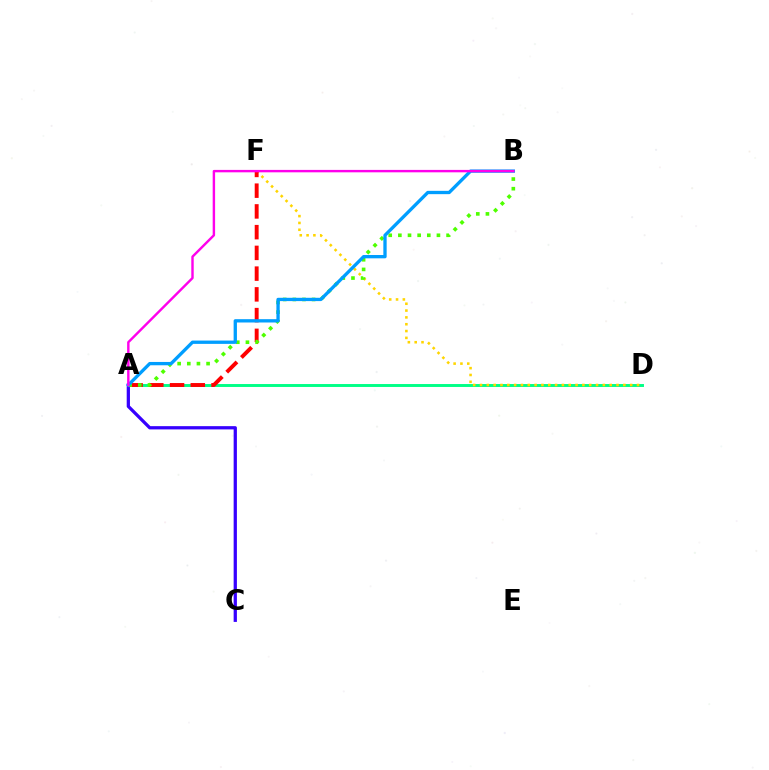{('A', 'D'): [{'color': '#00ff86', 'line_style': 'solid', 'thickness': 2.11}], ('D', 'F'): [{'color': '#ffd500', 'line_style': 'dotted', 'thickness': 1.85}], ('A', 'C'): [{'color': '#3700ff', 'line_style': 'solid', 'thickness': 2.34}], ('A', 'F'): [{'color': '#ff0000', 'line_style': 'dashed', 'thickness': 2.82}], ('A', 'B'): [{'color': '#4fff00', 'line_style': 'dotted', 'thickness': 2.62}, {'color': '#009eff', 'line_style': 'solid', 'thickness': 2.39}, {'color': '#ff00ed', 'line_style': 'solid', 'thickness': 1.74}]}